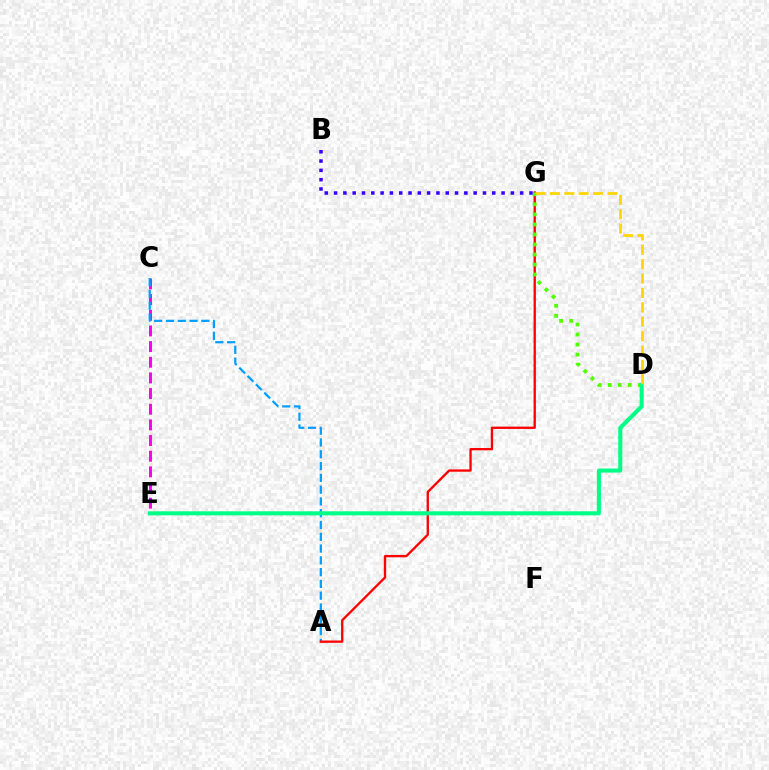{('C', 'E'): [{'color': '#ff00ed', 'line_style': 'dashed', 'thickness': 2.13}], ('A', 'C'): [{'color': '#009eff', 'line_style': 'dashed', 'thickness': 1.6}], ('A', 'G'): [{'color': '#ff0000', 'line_style': 'solid', 'thickness': 1.67}], ('D', 'G'): [{'color': '#4fff00', 'line_style': 'dotted', 'thickness': 2.72}, {'color': '#ffd500', 'line_style': 'dashed', 'thickness': 1.95}], ('B', 'G'): [{'color': '#3700ff', 'line_style': 'dotted', 'thickness': 2.53}], ('D', 'E'): [{'color': '#00ff86', 'line_style': 'solid', 'thickness': 2.92}]}